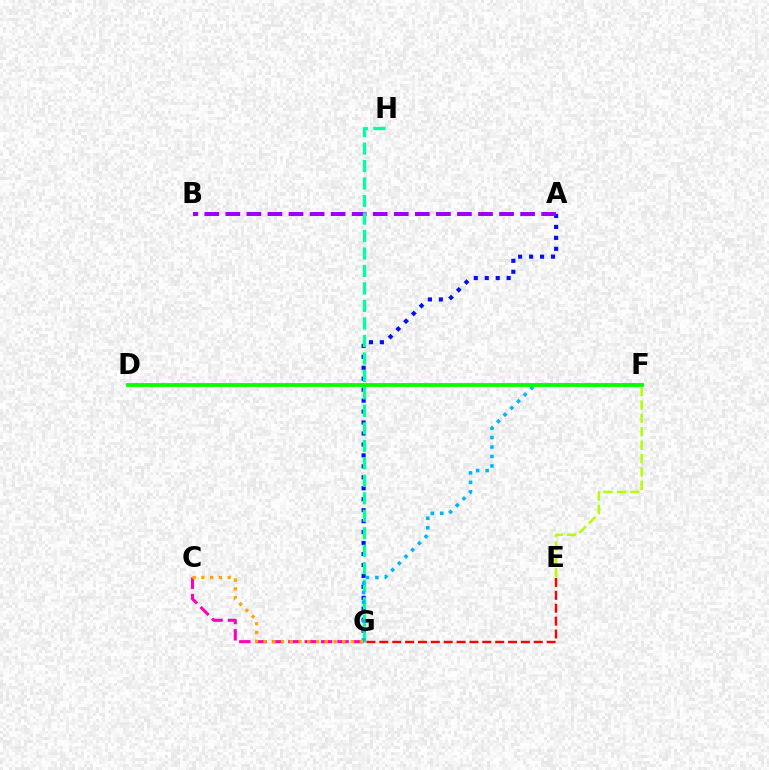{('C', 'G'): [{'color': '#ff00bd', 'line_style': 'dashed', 'thickness': 2.22}, {'color': '#ffa500', 'line_style': 'dotted', 'thickness': 2.38}], ('A', 'G'): [{'color': '#0010ff', 'line_style': 'dotted', 'thickness': 2.98}], ('A', 'B'): [{'color': '#9b00ff', 'line_style': 'dashed', 'thickness': 2.86}], ('G', 'H'): [{'color': '#00ff9d', 'line_style': 'dashed', 'thickness': 2.38}], ('F', 'G'): [{'color': '#00b5ff', 'line_style': 'dotted', 'thickness': 2.57}], ('E', 'G'): [{'color': '#ff0000', 'line_style': 'dashed', 'thickness': 1.75}], ('D', 'F'): [{'color': '#08ff00', 'line_style': 'solid', 'thickness': 2.76}], ('E', 'F'): [{'color': '#b3ff00', 'line_style': 'dashed', 'thickness': 1.82}]}